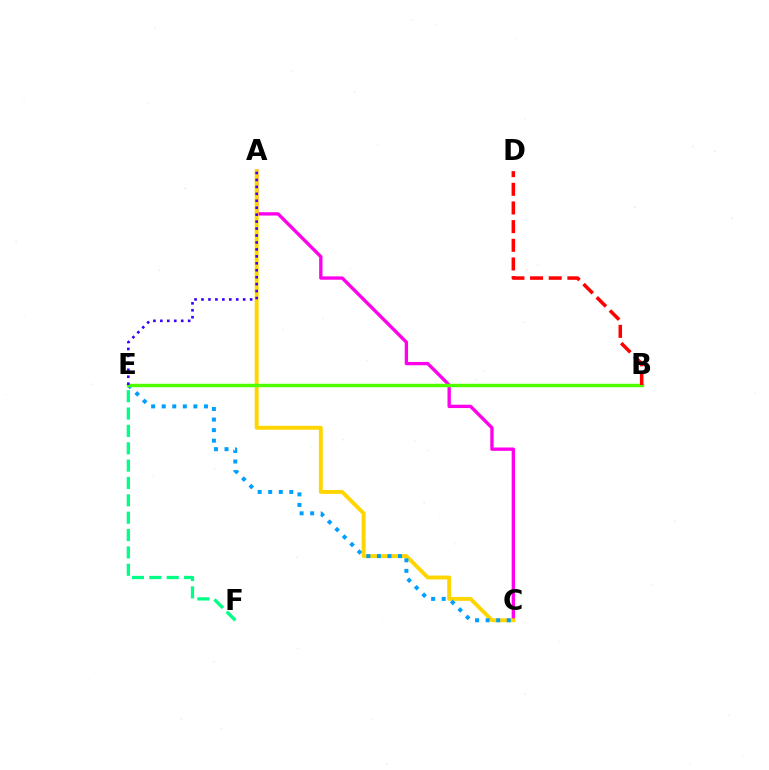{('A', 'C'): [{'color': '#ff00ed', 'line_style': 'solid', 'thickness': 2.4}, {'color': '#ffd500', 'line_style': 'solid', 'thickness': 2.81}], ('C', 'E'): [{'color': '#009eff', 'line_style': 'dotted', 'thickness': 2.87}], ('B', 'E'): [{'color': '#4fff00', 'line_style': 'solid', 'thickness': 2.49}], ('A', 'E'): [{'color': '#3700ff', 'line_style': 'dotted', 'thickness': 1.89}], ('B', 'D'): [{'color': '#ff0000', 'line_style': 'dashed', 'thickness': 2.54}], ('E', 'F'): [{'color': '#00ff86', 'line_style': 'dashed', 'thickness': 2.36}]}